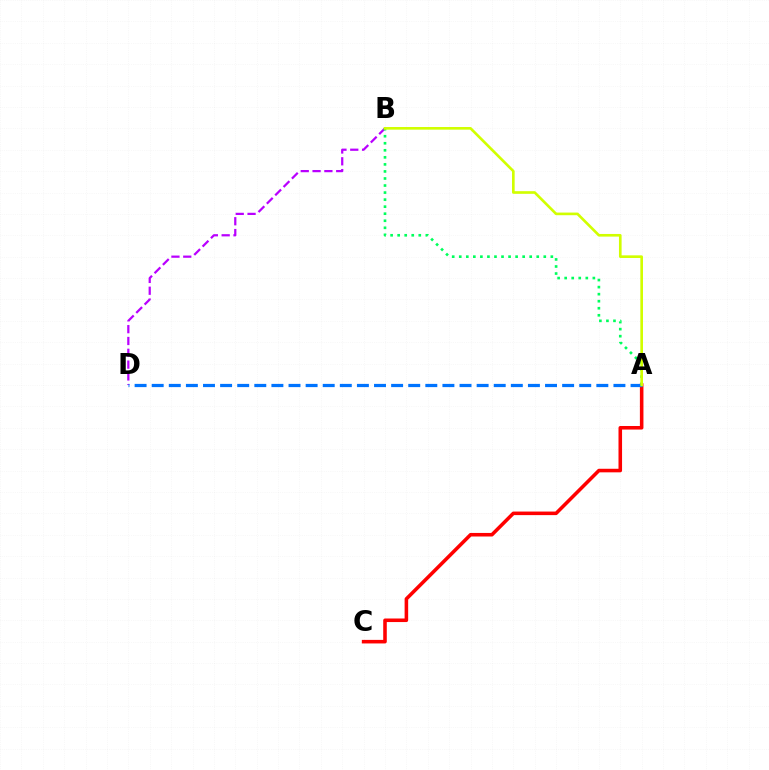{('B', 'D'): [{'color': '#b900ff', 'line_style': 'dashed', 'thickness': 1.61}], ('A', 'C'): [{'color': '#ff0000', 'line_style': 'solid', 'thickness': 2.56}], ('A', 'D'): [{'color': '#0074ff', 'line_style': 'dashed', 'thickness': 2.32}], ('A', 'B'): [{'color': '#00ff5c', 'line_style': 'dotted', 'thickness': 1.91}, {'color': '#d1ff00', 'line_style': 'solid', 'thickness': 1.9}]}